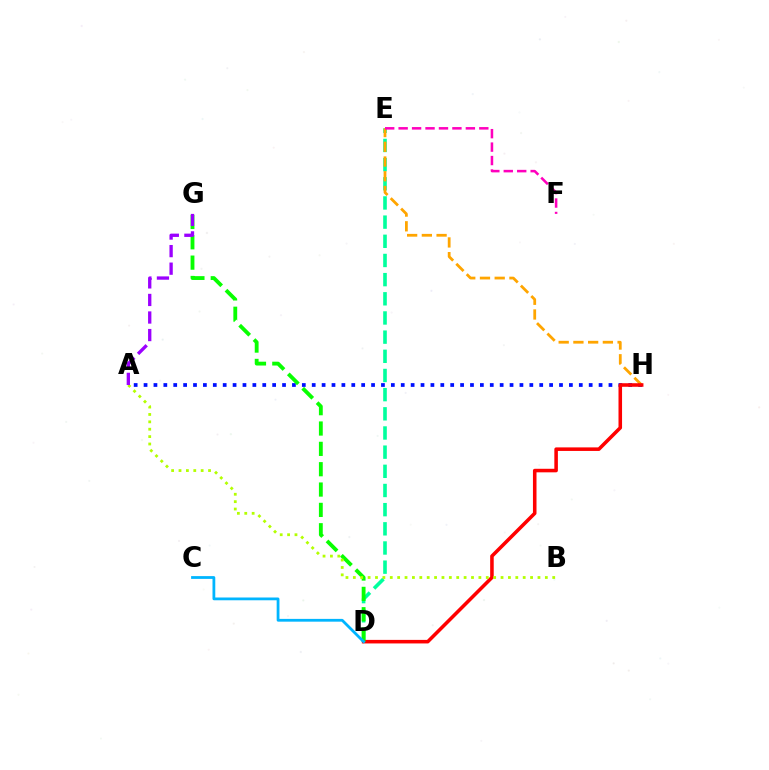{('A', 'H'): [{'color': '#0010ff', 'line_style': 'dotted', 'thickness': 2.69}], ('D', 'E'): [{'color': '#00ff9d', 'line_style': 'dashed', 'thickness': 2.6}], ('E', 'H'): [{'color': '#ffa500', 'line_style': 'dashed', 'thickness': 2.0}], ('D', 'H'): [{'color': '#ff0000', 'line_style': 'solid', 'thickness': 2.56}], ('D', 'G'): [{'color': '#08ff00', 'line_style': 'dashed', 'thickness': 2.76}], ('A', 'B'): [{'color': '#b3ff00', 'line_style': 'dotted', 'thickness': 2.01}], ('E', 'F'): [{'color': '#ff00bd', 'line_style': 'dashed', 'thickness': 1.83}], ('C', 'D'): [{'color': '#00b5ff', 'line_style': 'solid', 'thickness': 2.0}], ('A', 'G'): [{'color': '#9b00ff', 'line_style': 'dashed', 'thickness': 2.39}]}